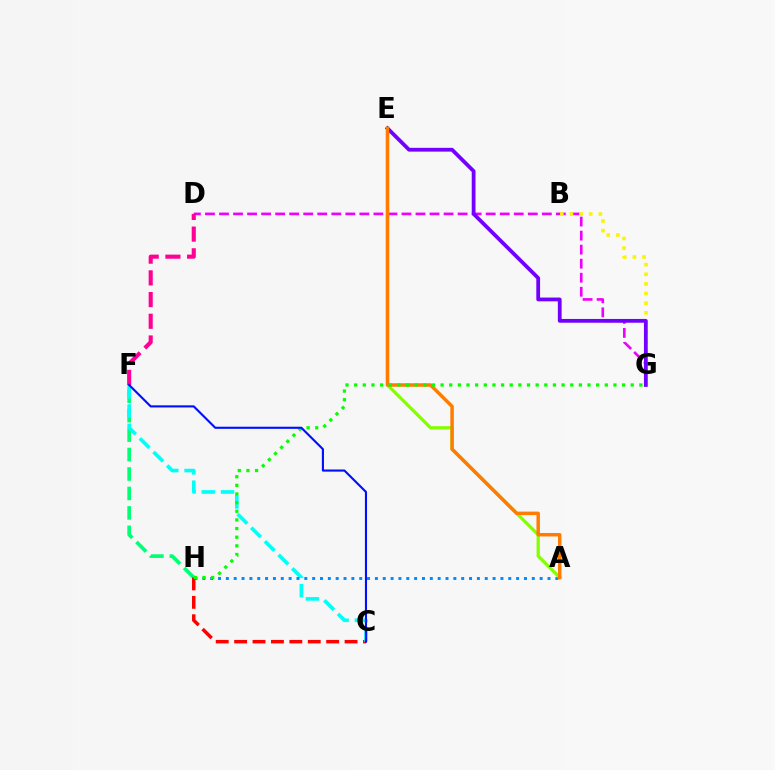{('D', 'G'): [{'color': '#ee00ff', 'line_style': 'dashed', 'thickness': 1.91}], ('F', 'H'): [{'color': '#00ff74', 'line_style': 'dashed', 'thickness': 2.64}], ('C', 'H'): [{'color': '#ff0000', 'line_style': 'dashed', 'thickness': 2.5}], ('D', 'F'): [{'color': '#ff0094', 'line_style': 'dashed', 'thickness': 2.95}], ('C', 'F'): [{'color': '#00fff6', 'line_style': 'dashed', 'thickness': 2.62}, {'color': '#0010ff', 'line_style': 'solid', 'thickness': 1.53}], ('B', 'G'): [{'color': '#fcf500', 'line_style': 'dotted', 'thickness': 2.62}], ('A', 'H'): [{'color': '#008cff', 'line_style': 'dotted', 'thickness': 2.13}], ('A', 'E'): [{'color': '#84ff00', 'line_style': 'solid', 'thickness': 2.34}, {'color': '#ff7c00', 'line_style': 'solid', 'thickness': 2.49}], ('E', 'G'): [{'color': '#7200ff', 'line_style': 'solid', 'thickness': 2.72}], ('G', 'H'): [{'color': '#08ff00', 'line_style': 'dotted', 'thickness': 2.35}]}